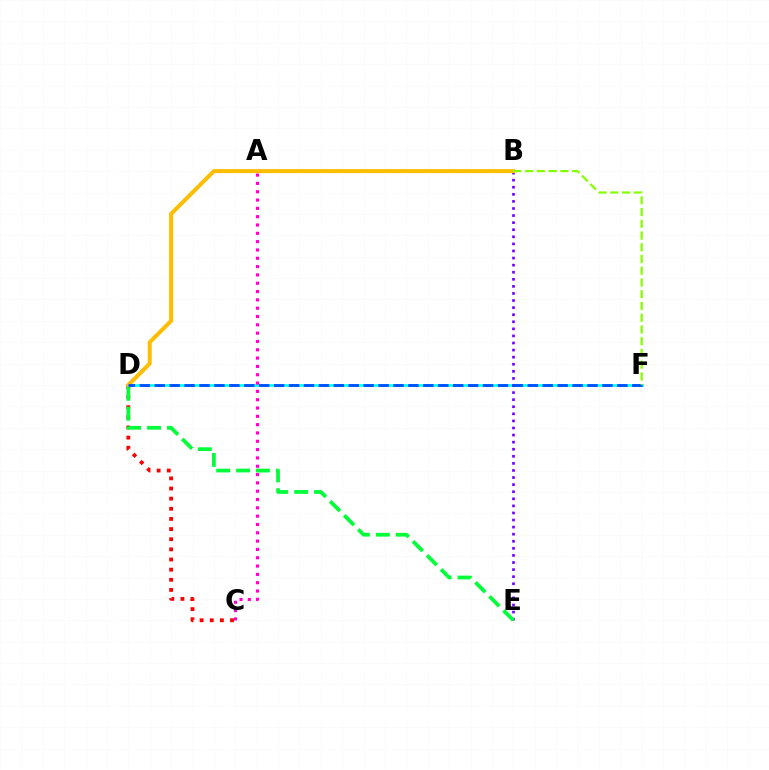{('C', 'D'): [{'color': '#ff0000', 'line_style': 'dotted', 'thickness': 2.76}], ('D', 'F'): [{'color': '#00fff6', 'line_style': 'solid', 'thickness': 1.9}, {'color': '#004bff', 'line_style': 'dashed', 'thickness': 2.03}], ('A', 'C'): [{'color': '#ff00cf', 'line_style': 'dotted', 'thickness': 2.26}], ('B', 'E'): [{'color': '#7200ff', 'line_style': 'dotted', 'thickness': 1.92}], ('B', 'D'): [{'color': '#ffbd00', 'line_style': 'solid', 'thickness': 2.89}], ('B', 'F'): [{'color': '#84ff00', 'line_style': 'dashed', 'thickness': 1.6}], ('D', 'E'): [{'color': '#00ff39', 'line_style': 'dashed', 'thickness': 2.7}]}